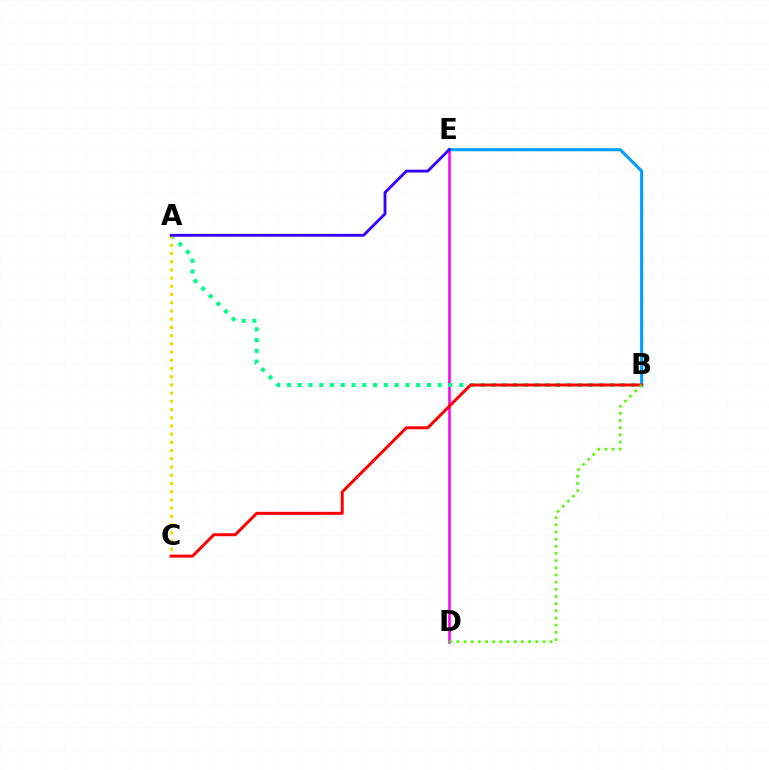{('D', 'E'): [{'color': '#ff00ed', 'line_style': 'solid', 'thickness': 1.86}], ('A', 'B'): [{'color': '#00ff86', 'line_style': 'dotted', 'thickness': 2.93}], ('B', 'E'): [{'color': '#009eff', 'line_style': 'solid', 'thickness': 2.24}], ('A', 'C'): [{'color': '#ffd500', 'line_style': 'dotted', 'thickness': 2.23}], ('B', 'C'): [{'color': '#ff0000', 'line_style': 'solid', 'thickness': 2.14}], ('B', 'D'): [{'color': '#4fff00', 'line_style': 'dotted', 'thickness': 1.95}], ('A', 'E'): [{'color': '#3700ff', 'line_style': 'solid', 'thickness': 2.05}]}